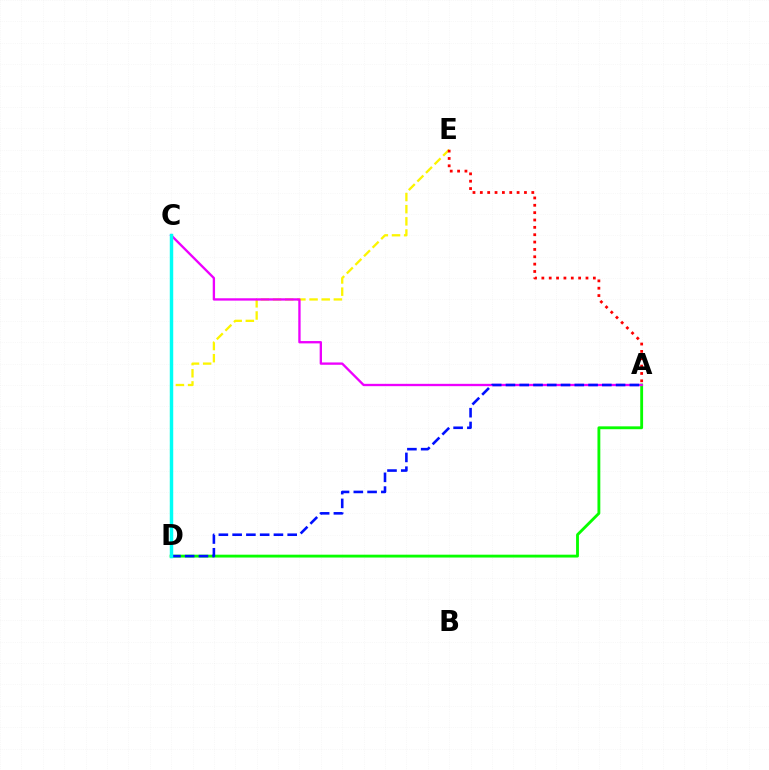{('D', 'E'): [{'color': '#fcf500', 'line_style': 'dashed', 'thickness': 1.65}], ('A', 'E'): [{'color': '#ff0000', 'line_style': 'dotted', 'thickness': 2.0}], ('A', 'D'): [{'color': '#08ff00', 'line_style': 'solid', 'thickness': 2.05}, {'color': '#0010ff', 'line_style': 'dashed', 'thickness': 1.87}], ('A', 'C'): [{'color': '#ee00ff', 'line_style': 'solid', 'thickness': 1.68}], ('C', 'D'): [{'color': '#00fff6', 'line_style': 'solid', 'thickness': 2.48}]}